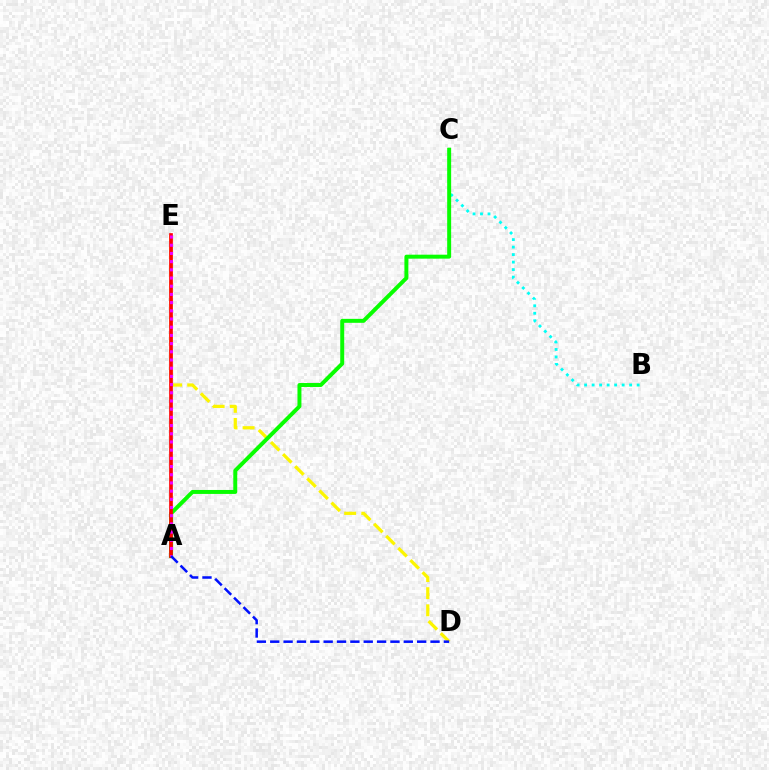{('B', 'C'): [{'color': '#00fff6', 'line_style': 'dotted', 'thickness': 2.04}], ('D', 'E'): [{'color': '#fcf500', 'line_style': 'dashed', 'thickness': 2.33}], ('A', 'C'): [{'color': '#08ff00', 'line_style': 'solid', 'thickness': 2.85}], ('A', 'E'): [{'color': '#ff0000', 'line_style': 'solid', 'thickness': 2.64}, {'color': '#ee00ff', 'line_style': 'dotted', 'thickness': 2.23}], ('A', 'D'): [{'color': '#0010ff', 'line_style': 'dashed', 'thickness': 1.81}]}